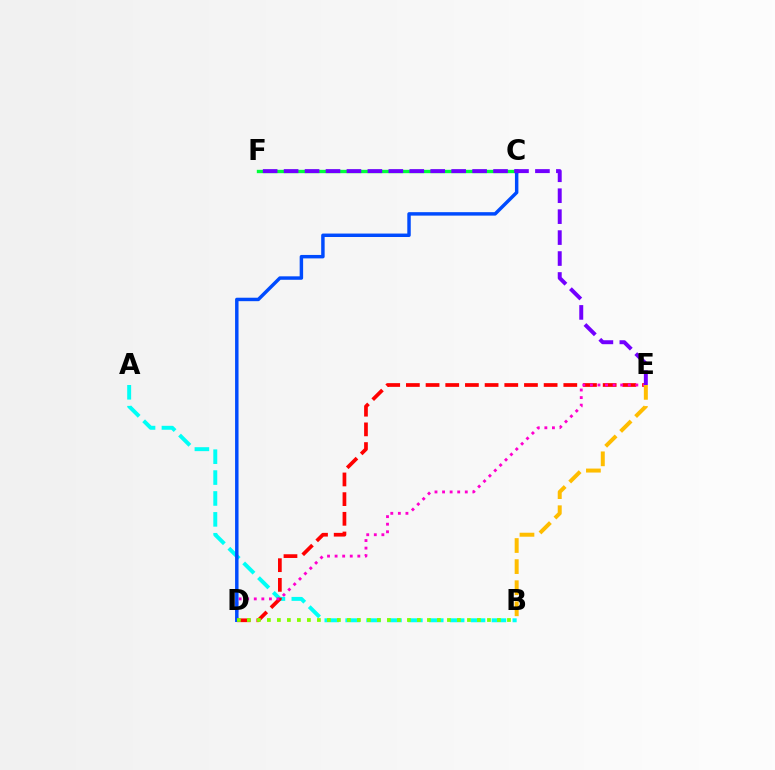{('A', 'B'): [{'color': '#00fff6', 'line_style': 'dashed', 'thickness': 2.84}], ('C', 'F'): [{'color': '#00ff39', 'line_style': 'solid', 'thickness': 2.42}], ('D', 'E'): [{'color': '#ff0000', 'line_style': 'dashed', 'thickness': 2.67}, {'color': '#ff00cf', 'line_style': 'dotted', 'thickness': 2.06}], ('C', 'D'): [{'color': '#004bff', 'line_style': 'solid', 'thickness': 2.49}], ('E', 'F'): [{'color': '#7200ff', 'line_style': 'dashed', 'thickness': 2.85}], ('B', 'D'): [{'color': '#84ff00', 'line_style': 'dotted', 'thickness': 2.72}], ('B', 'E'): [{'color': '#ffbd00', 'line_style': 'dashed', 'thickness': 2.87}]}